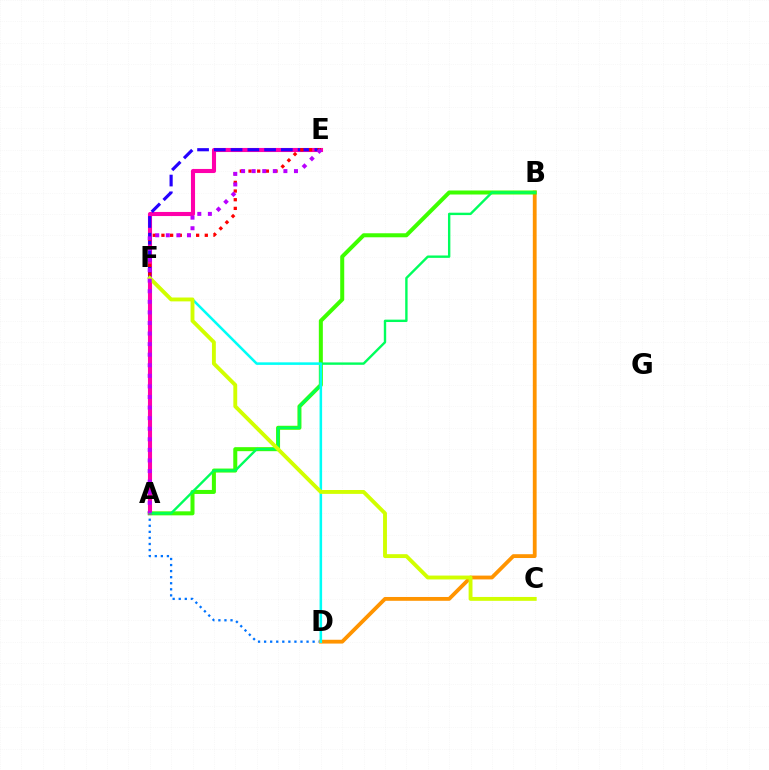{('A', 'D'): [{'color': '#0074ff', 'line_style': 'dotted', 'thickness': 1.65}], ('B', 'D'): [{'color': '#ff9400', 'line_style': 'solid', 'thickness': 2.75}], ('A', 'B'): [{'color': '#3dff00', 'line_style': 'solid', 'thickness': 2.89}, {'color': '#00ff5c', 'line_style': 'solid', 'thickness': 1.72}], ('A', 'E'): [{'color': '#ff00ac', 'line_style': 'solid', 'thickness': 2.95}, {'color': '#b900ff', 'line_style': 'dotted', 'thickness': 2.87}], ('E', 'F'): [{'color': '#2500ff', 'line_style': 'dashed', 'thickness': 2.28}, {'color': '#ff0000', 'line_style': 'dotted', 'thickness': 2.36}], ('D', 'F'): [{'color': '#00fff6', 'line_style': 'solid', 'thickness': 1.83}], ('C', 'F'): [{'color': '#d1ff00', 'line_style': 'solid', 'thickness': 2.79}]}